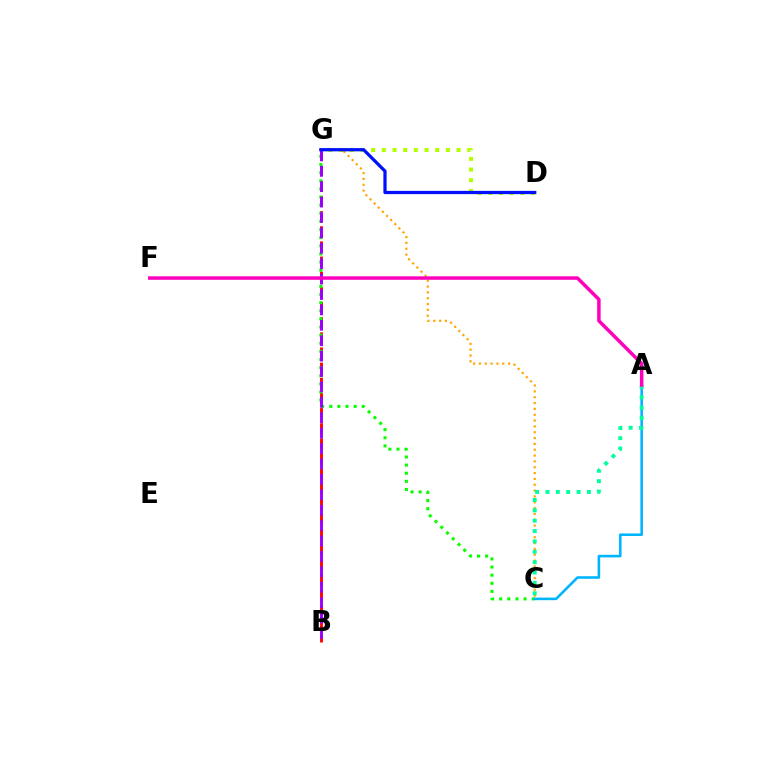{('B', 'G'): [{'color': '#ff0000', 'line_style': 'dashed', 'thickness': 2.06}, {'color': '#9b00ff', 'line_style': 'dashed', 'thickness': 2.09}], ('C', 'G'): [{'color': '#ffa500', 'line_style': 'dotted', 'thickness': 1.59}, {'color': '#08ff00', 'line_style': 'dotted', 'thickness': 2.21}], ('A', 'C'): [{'color': '#00b5ff', 'line_style': 'solid', 'thickness': 1.86}, {'color': '#00ff9d', 'line_style': 'dotted', 'thickness': 2.82}], ('D', 'G'): [{'color': '#b3ff00', 'line_style': 'dotted', 'thickness': 2.9}, {'color': '#0010ff', 'line_style': 'solid', 'thickness': 2.33}], ('A', 'F'): [{'color': '#ff00bd', 'line_style': 'solid', 'thickness': 2.5}]}